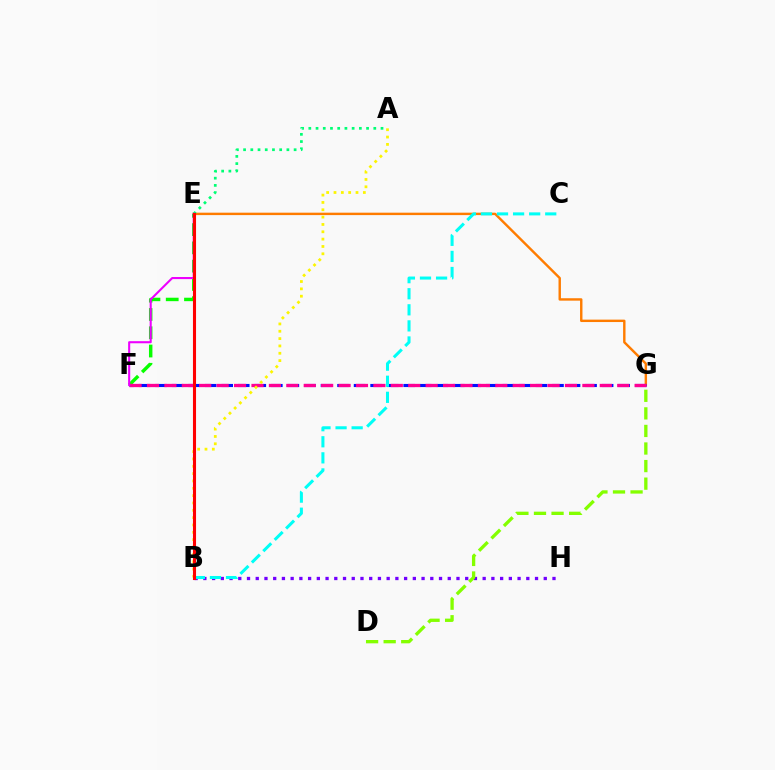{('E', 'G'): [{'color': '#ff7c00', 'line_style': 'solid', 'thickness': 1.74}], ('F', 'G'): [{'color': '#0010ff', 'line_style': 'dashed', 'thickness': 2.25}, {'color': '#ff0094', 'line_style': 'dashed', 'thickness': 2.37}], ('B', 'E'): [{'color': '#008cff', 'line_style': 'dotted', 'thickness': 2.01}, {'color': '#ff0000', 'line_style': 'solid', 'thickness': 2.21}], ('B', 'H'): [{'color': '#7200ff', 'line_style': 'dotted', 'thickness': 2.37}], ('B', 'C'): [{'color': '#00fff6', 'line_style': 'dashed', 'thickness': 2.18}], ('E', 'F'): [{'color': '#08ff00', 'line_style': 'dashed', 'thickness': 2.48}, {'color': '#ee00ff', 'line_style': 'solid', 'thickness': 1.5}], ('A', 'E'): [{'color': '#00ff74', 'line_style': 'dotted', 'thickness': 1.96}], ('A', 'B'): [{'color': '#fcf500', 'line_style': 'dotted', 'thickness': 1.99}], ('D', 'G'): [{'color': '#84ff00', 'line_style': 'dashed', 'thickness': 2.39}]}